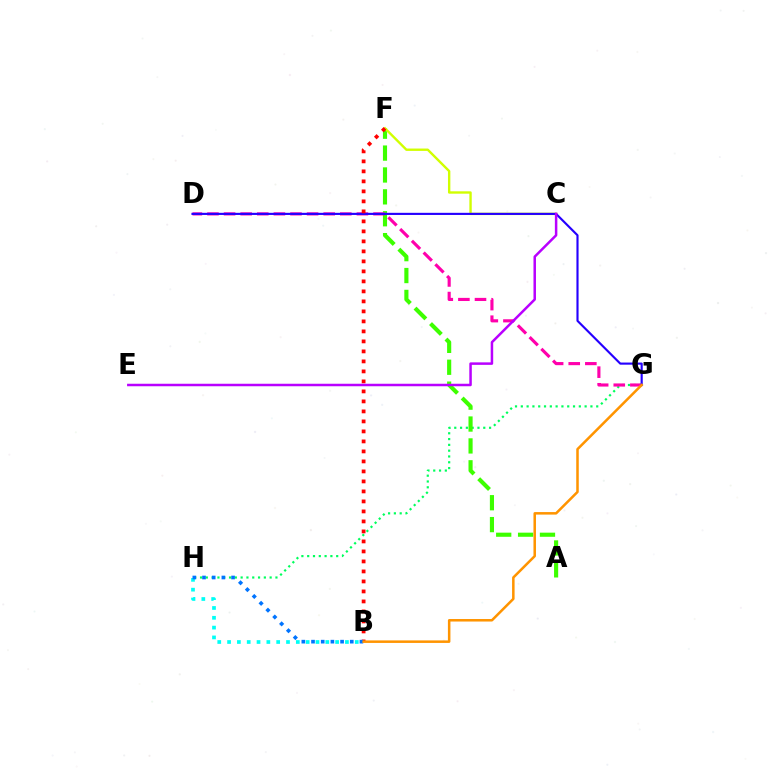{('G', 'H'): [{'color': '#00ff5c', 'line_style': 'dotted', 'thickness': 1.58}], ('A', 'F'): [{'color': '#3dff00', 'line_style': 'dashed', 'thickness': 2.97}], ('D', 'G'): [{'color': '#ff00ac', 'line_style': 'dashed', 'thickness': 2.26}, {'color': '#2500ff', 'line_style': 'solid', 'thickness': 1.54}], ('B', 'H'): [{'color': '#00fff6', 'line_style': 'dotted', 'thickness': 2.67}, {'color': '#0074ff', 'line_style': 'dotted', 'thickness': 2.63}], ('C', 'F'): [{'color': '#d1ff00', 'line_style': 'solid', 'thickness': 1.71}], ('B', 'F'): [{'color': '#ff0000', 'line_style': 'dotted', 'thickness': 2.72}], ('B', 'G'): [{'color': '#ff9400', 'line_style': 'solid', 'thickness': 1.81}], ('C', 'E'): [{'color': '#b900ff', 'line_style': 'solid', 'thickness': 1.8}]}